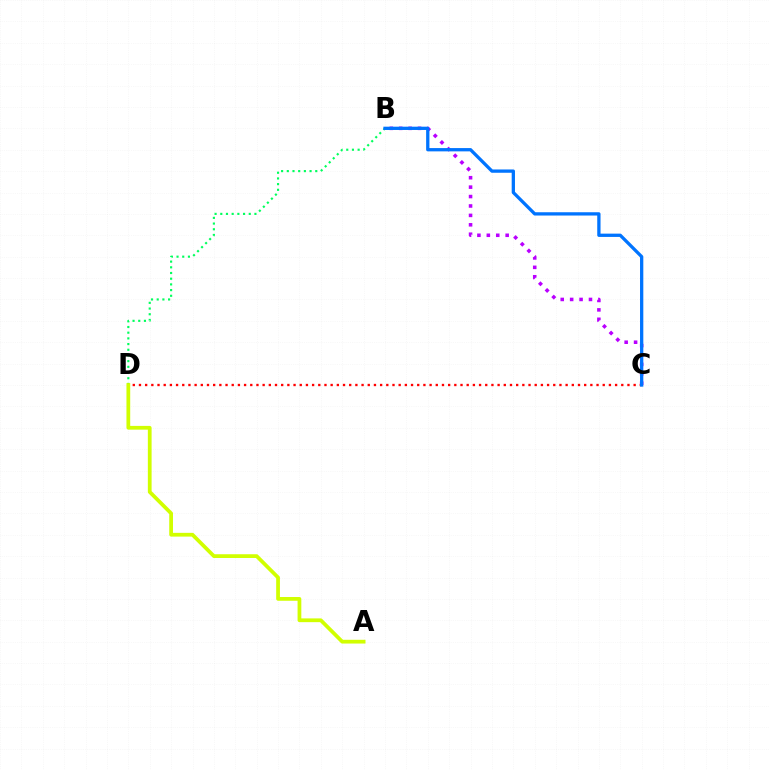{('B', 'D'): [{'color': '#00ff5c', 'line_style': 'dotted', 'thickness': 1.55}], ('B', 'C'): [{'color': '#b900ff', 'line_style': 'dotted', 'thickness': 2.56}, {'color': '#0074ff', 'line_style': 'solid', 'thickness': 2.37}], ('C', 'D'): [{'color': '#ff0000', 'line_style': 'dotted', 'thickness': 1.68}], ('A', 'D'): [{'color': '#d1ff00', 'line_style': 'solid', 'thickness': 2.7}]}